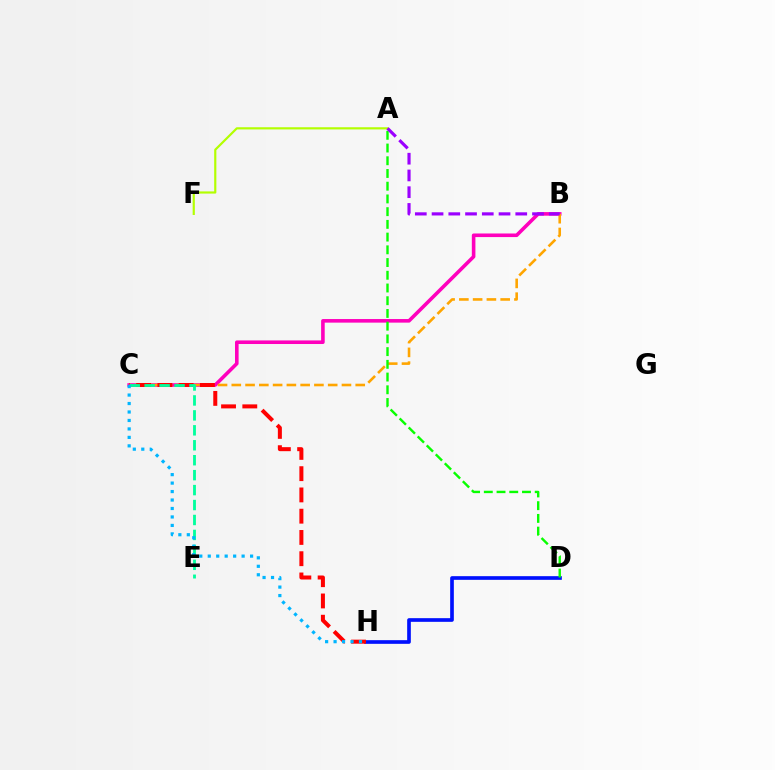{('B', 'C'): [{'color': '#ff00bd', 'line_style': 'solid', 'thickness': 2.58}, {'color': '#ffa500', 'line_style': 'dashed', 'thickness': 1.87}], ('D', 'H'): [{'color': '#0010ff', 'line_style': 'solid', 'thickness': 2.64}], ('C', 'H'): [{'color': '#ff0000', 'line_style': 'dashed', 'thickness': 2.89}, {'color': '#00b5ff', 'line_style': 'dotted', 'thickness': 2.3}], ('A', 'F'): [{'color': '#b3ff00', 'line_style': 'solid', 'thickness': 1.57}], ('C', 'E'): [{'color': '#00ff9d', 'line_style': 'dashed', 'thickness': 2.03}], ('A', 'D'): [{'color': '#08ff00', 'line_style': 'dashed', 'thickness': 1.73}], ('A', 'B'): [{'color': '#9b00ff', 'line_style': 'dashed', 'thickness': 2.27}]}